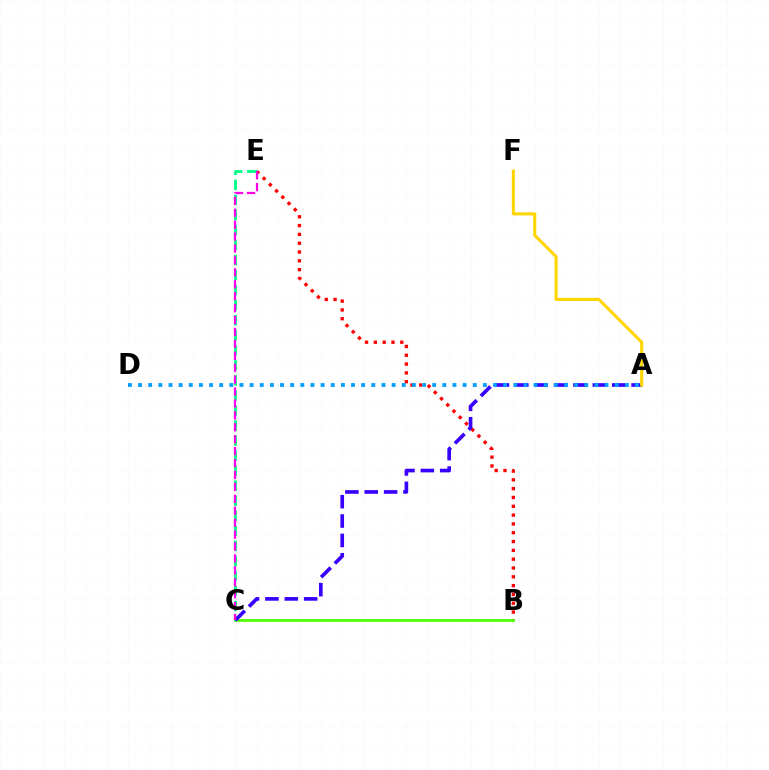{('B', 'E'): [{'color': '#ff0000', 'line_style': 'dotted', 'thickness': 2.4}], ('B', 'C'): [{'color': '#4fff00', 'line_style': 'solid', 'thickness': 1.96}], ('C', 'E'): [{'color': '#00ff86', 'line_style': 'dashed', 'thickness': 2.04}, {'color': '#ff00ed', 'line_style': 'dashed', 'thickness': 1.62}], ('A', 'C'): [{'color': '#3700ff', 'line_style': 'dashed', 'thickness': 2.63}], ('A', 'D'): [{'color': '#009eff', 'line_style': 'dotted', 'thickness': 2.76}], ('A', 'F'): [{'color': '#ffd500', 'line_style': 'solid', 'thickness': 2.21}]}